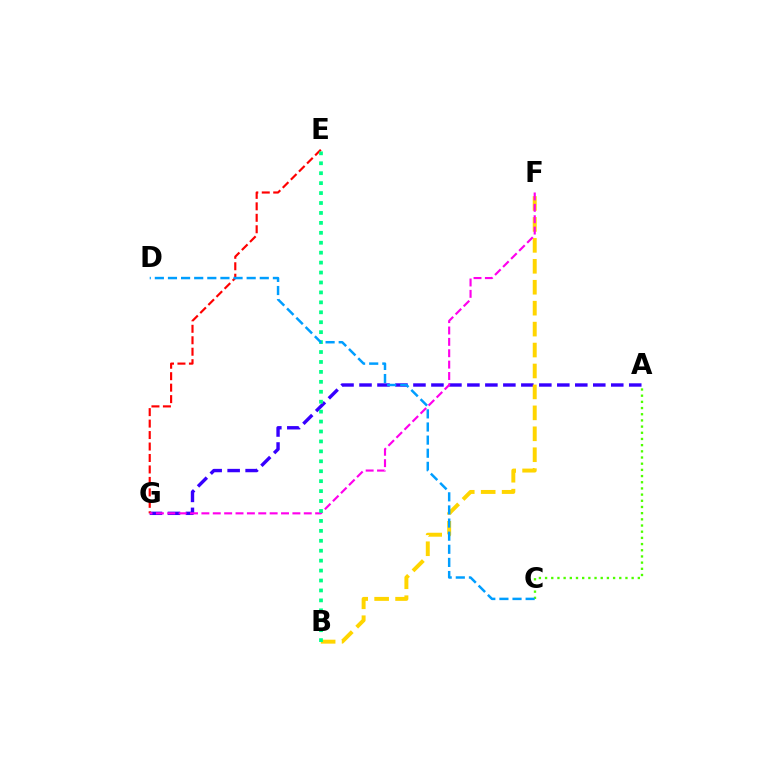{('A', 'G'): [{'color': '#3700ff', 'line_style': 'dashed', 'thickness': 2.44}], ('E', 'G'): [{'color': '#ff0000', 'line_style': 'dashed', 'thickness': 1.56}], ('B', 'F'): [{'color': '#ffd500', 'line_style': 'dashed', 'thickness': 2.84}], ('F', 'G'): [{'color': '#ff00ed', 'line_style': 'dashed', 'thickness': 1.55}], ('B', 'E'): [{'color': '#00ff86', 'line_style': 'dotted', 'thickness': 2.7}], ('A', 'C'): [{'color': '#4fff00', 'line_style': 'dotted', 'thickness': 1.68}], ('C', 'D'): [{'color': '#009eff', 'line_style': 'dashed', 'thickness': 1.78}]}